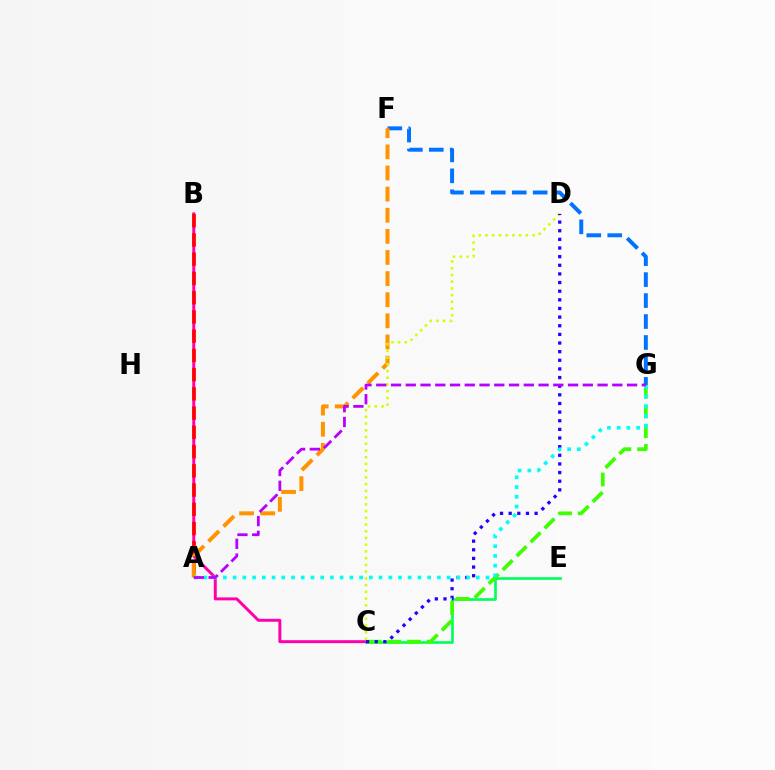{('F', 'G'): [{'color': '#0074ff', 'line_style': 'dashed', 'thickness': 2.85}], ('C', 'E'): [{'color': '#00ff5c', 'line_style': 'solid', 'thickness': 1.91}], ('B', 'C'): [{'color': '#ff00ac', 'line_style': 'solid', 'thickness': 2.13}], ('A', 'B'): [{'color': '#ff0000', 'line_style': 'dashed', 'thickness': 2.61}], ('A', 'F'): [{'color': '#ff9400', 'line_style': 'dashed', 'thickness': 2.87}], ('C', 'G'): [{'color': '#3dff00', 'line_style': 'dashed', 'thickness': 2.67}], ('C', 'D'): [{'color': '#d1ff00', 'line_style': 'dotted', 'thickness': 1.83}, {'color': '#2500ff', 'line_style': 'dotted', 'thickness': 2.35}], ('A', 'G'): [{'color': '#00fff6', 'line_style': 'dotted', 'thickness': 2.64}, {'color': '#b900ff', 'line_style': 'dashed', 'thickness': 2.0}]}